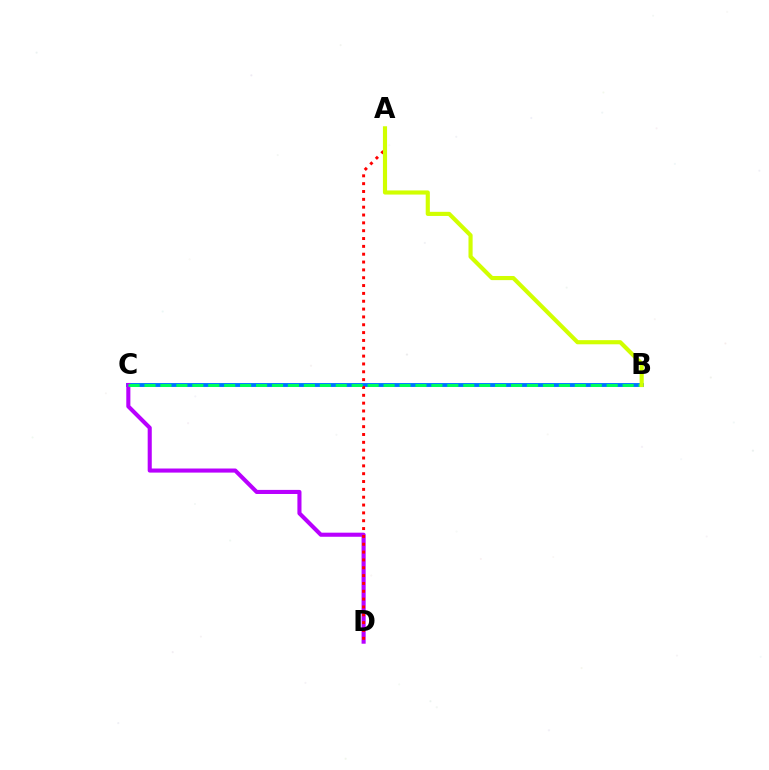{('B', 'C'): [{'color': '#0074ff', 'line_style': 'solid', 'thickness': 2.79}, {'color': '#00ff5c', 'line_style': 'dashed', 'thickness': 2.17}], ('C', 'D'): [{'color': '#b900ff', 'line_style': 'solid', 'thickness': 2.94}], ('A', 'D'): [{'color': '#ff0000', 'line_style': 'dotted', 'thickness': 2.13}], ('A', 'B'): [{'color': '#d1ff00', 'line_style': 'solid', 'thickness': 2.98}]}